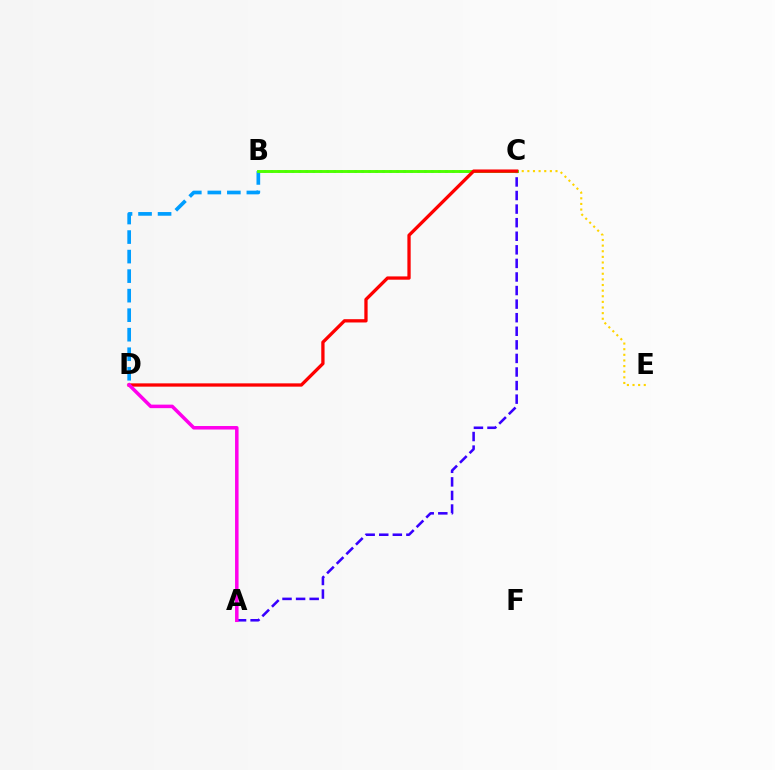{('C', 'E'): [{'color': '#ffd500', 'line_style': 'dotted', 'thickness': 1.53}], ('B', 'D'): [{'color': '#009eff', 'line_style': 'dashed', 'thickness': 2.65}], ('B', 'C'): [{'color': '#00ff86', 'line_style': 'dotted', 'thickness': 1.9}, {'color': '#4fff00', 'line_style': 'solid', 'thickness': 2.09}], ('A', 'C'): [{'color': '#3700ff', 'line_style': 'dashed', 'thickness': 1.84}], ('C', 'D'): [{'color': '#ff0000', 'line_style': 'solid', 'thickness': 2.37}], ('A', 'D'): [{'color': '#ff00ed', 'line_style': 'solid', 'thickness': 2.53}]}